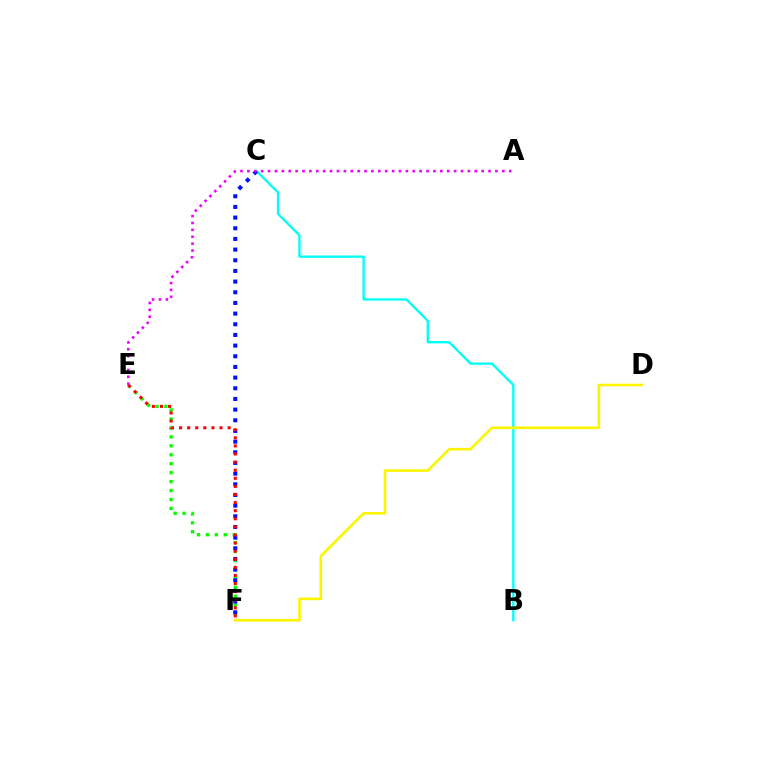{('E', 'F'): [{'color': '#08ff00', 'line_style': 'dotted', 'thickness': 2.43}, {'color': '#ff0000', 'line_style': 'dotted', 'thickness': 2.2}], ('B', 'C'): [{'color': '#00fff6', 'line_style': 'solid', 'thickness': 1.67}], ('C', 'F'): [{'color': '#0010ff', 'line_style': 'dotted', 'thickness': 2.9}], ('D', 'F'): [{'color': '#fcf500', 'line_style': 'solid', 'thickness': 1.88}], ('A', 'E'): [{'color': '#ee00ff', 'line_style': 'dotted', 'thickness': 1.87}]}